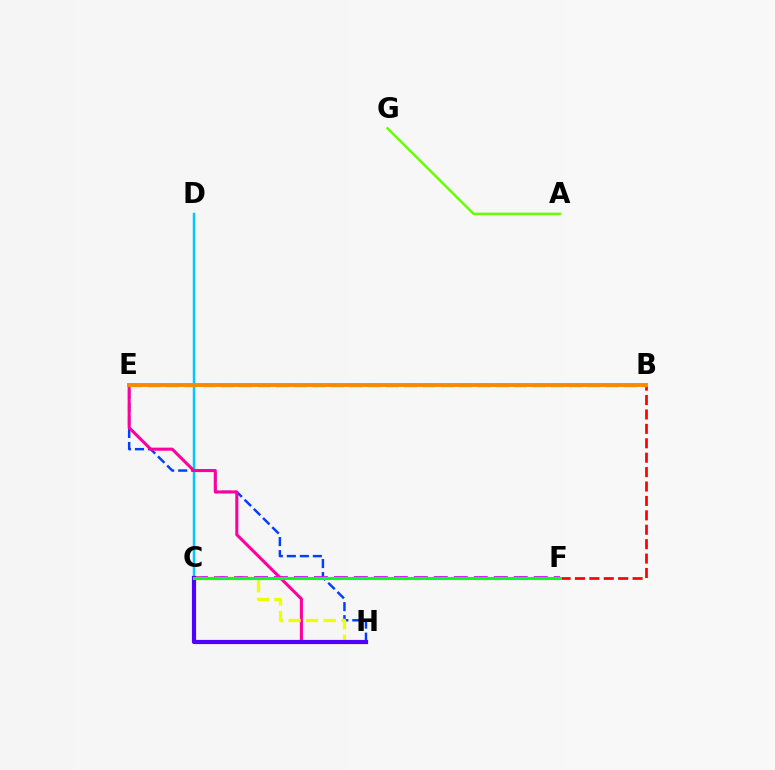{('C', 'D'): [{'color': '#00c7ff', 'line_style': 'solid', 'thickness': 1.78}], ('E', 'H'): [{'color': '#003fff', 'line_style': 'dashed', 'thickness': 1.77}, {'color': '#ff00a0', 'line_style': 'solid', 'thickness': 2.2}], ('C', 'F'): [{'color': '#d600ff', 'line_style': 'dashed', 'thickness': 2.72}, {'color': '#00ff27', 'line_style': 'solid', 'thickness': 2.24}], ('B', 'F'): [{'color': '#ff0000', 'line_style': 'dashed', 'thickness': 1.96}], ('A', 'G'): [{'color': '#66ff00', 'line_style': 'solid', 'thickness': 1.79}], ('C', 'H'): [{'color': '#eeff00', 'line_style': 'dashed', 'thickness': 2.39}, {'color': '#4f00ff', 'line_style': 'solid', 'thickness': 3.0}], ('B', 'E'): [{'color': '#00ffaf', 'line_style': 'dashed', 'thickness': 2.49}, {'color': '#ff8800', 'line_style': 'solid', 'thickness': 2.81}]}